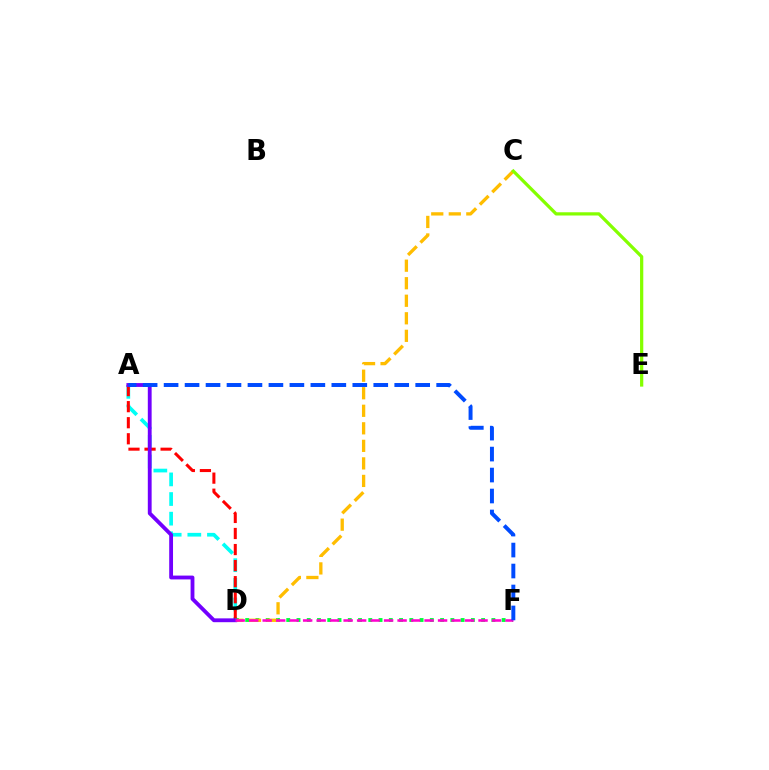{('A', 'D'): [{'color': '#00fff6', 'line_style': 'dashed', 'thickness': 2.67}, {'color': '#ff0000', 'line_style': 'dashed', 'thickness': 2.18}, {'color': '#7200ff', 'line_style': 'solid', 'thickness': 2.75}], ('D', 'F'): [{'color': '#00ff39', 'line_style': 'dotted', 'thickness': 2.79}, {'color': '#ff00cf', 'line_style': 'dashed', 'thickness': 1.83}], ('C', 'D'): [{'color': '#ffbd00', 'line_style': 'dashed', 'thickness': 2.38}], ('C', 'E'): [{'color': '#84ff00', 'line_style': 'solid', 'thickness': 2.33}], ('A', 'F'): [{'color': '#004bff', 'line_style': 'dashed', 'thickness': 2.85}]}